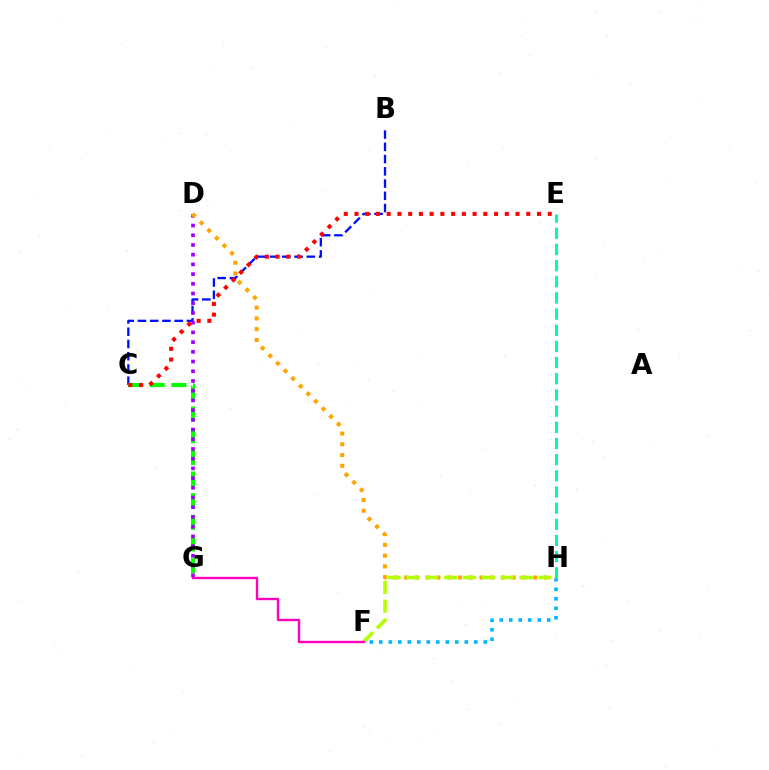{('E', 'H'): [{'color': '#00ff9d', 'line_style': 'dashed', 'thickness': 2.2}], ('B', 'C'): [{'color': '#0010ff', 'line_style': 'dashed', 'thickness': 1.66}], ('C', 'G'): [{'color': '#08ff00', 'line_style': 'dashed', 'thickness': 2.94}], ('C', 'E'): [{'color': '#ff0000', 'line_style': 'dotted', 'thickness': 2.92}], ('F', 'H'): [{'color': '#00b5ff', 'line_style': 'dotted', 'thickness': 2.58}, {'color': '#b3ff00', 'line_style': 'dashed', 'thickness': 2.56}], ('D', 'G'): [{'color': '#9b00ff', 'line_style': 'dotted', 'thickness': 2.64}], ('D', 'H'): [{'color': '#ffa500', 'line_style': 'dotted', 'thickness': 2.92}], ('F', 'G'): [{'color': '#ff00bd', 'line_style': 'solid', 'thickness': 1.72}]}